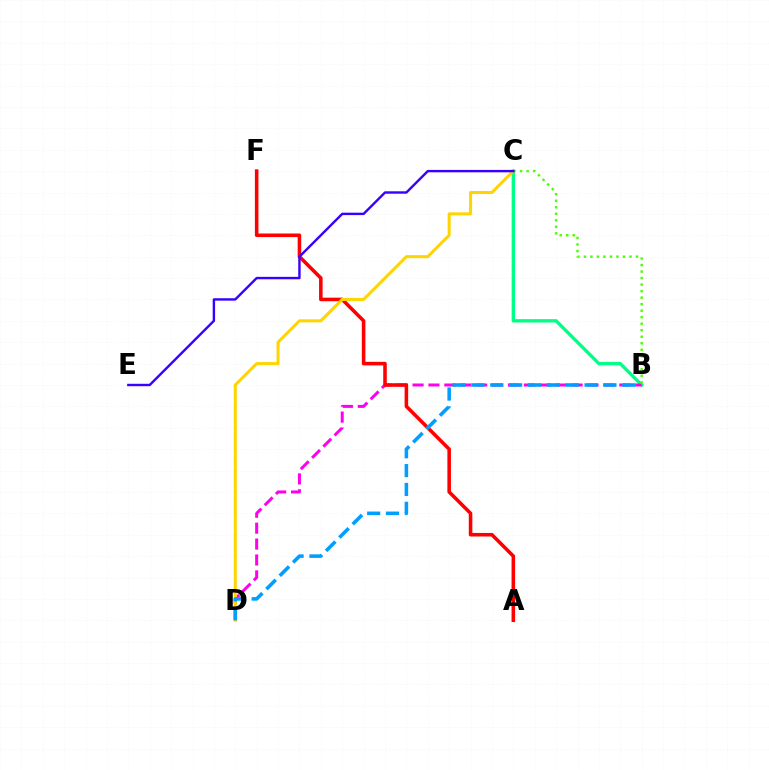{('B', 'C'): [{'color': '#00ff86', 'line_style': 'solid', 'thickness': 2.42}, {'color': '#4fff00', 'line_style': 'dotted', 'thickness': 1.77}], ('B', 'D'): [{'color': '#ff00ed', 'line_style': 'dashed', 'thickness': 2.16}, {'color': '#009eff', 'line_style': 'dashed', 'thickness': 2.56}], ('A', 'F'): [{'color': '#ff0000', 'line_style': 'solid', 'thickness': 2.56}], ('C', 'D'): [{'color': '#ffd500', 'line_style': 'solid', 'thickness': 2.19}], ('C', 'E'): [{'color': '#3700ff', 'line_style': 'solid', 'thickness': 1.74}]}